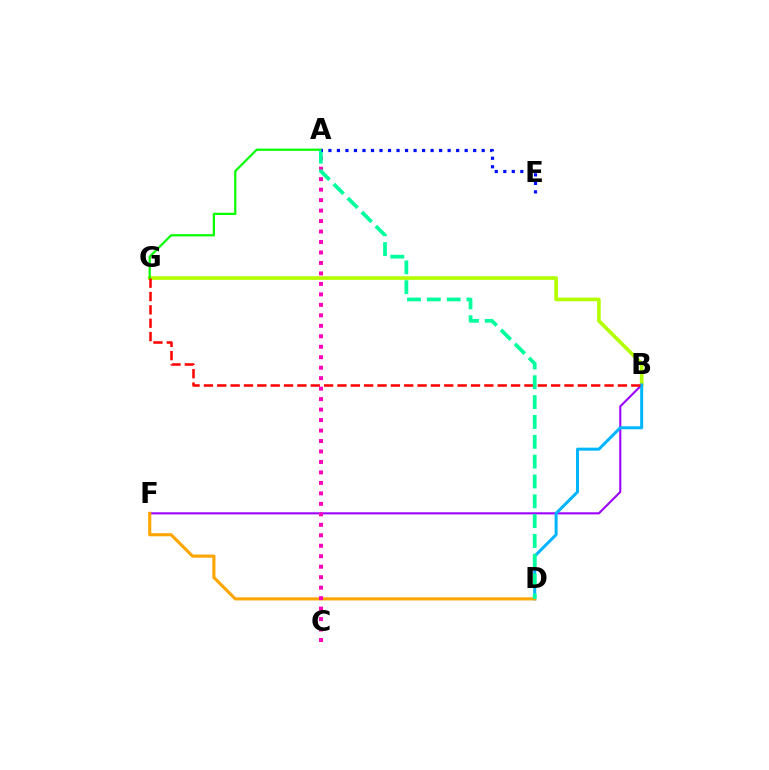{('B', 'G'): [{'color': '#b3ff00', 'line_style': 'solid', 'thickness': 2.63}, {'color': '#ff0000', 'line_style': 'dashed', 'thickness': 1.81}], ('A', 'G'): [{'color': '#08ff00', 'line_style': 'solid', 'thickness': 1.61}], ('B', 'F'): [{'color': '#9b00ff', 'line_style': 'solid', 'thickness': 1.51}], ('B', 'D'): [{'color': '#00b5ff', 'line_style': 'solid', 'thickness': 2.17}], ('D', 'F'): [{'color': '#ffa500', 'line_style': 'solid', 'thickness': 2.24}], ('A', 'C'): [{'color': '#ff00bd', 'line_style': 'dotted', 'thickness': 2.85}], ('A', 'D'): [{'color': '#00ff9d', 'line_style': 'dashed', 'thickness': 2.69}], ('A', 'E'): [{'color': '#0010ff', 'line_style': 'dotted', 'thickness': 2.31}]}